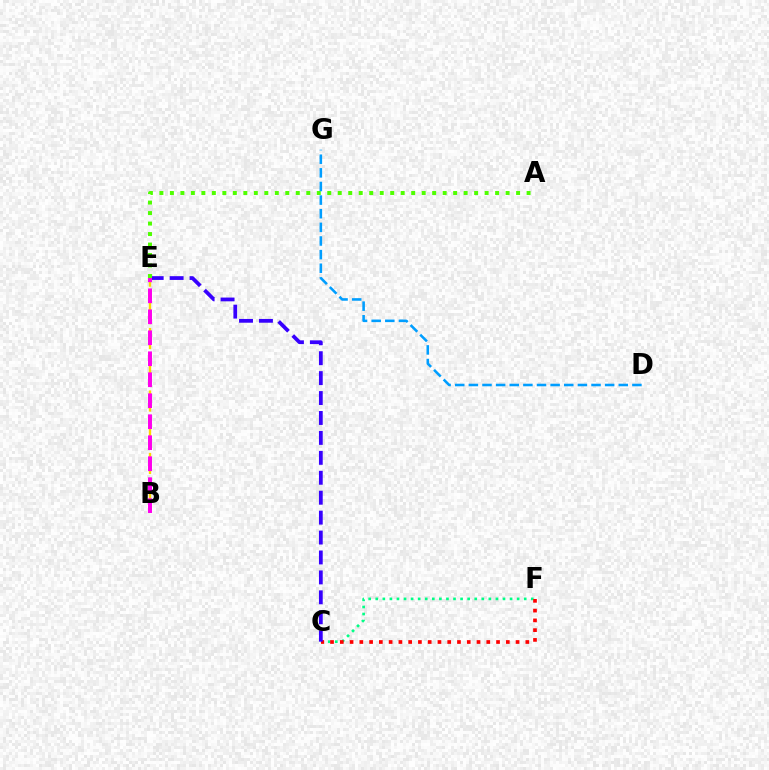{('C', 'F'): [{'color': '#00ff86', 'line_style': 'dotted', 'thickness': 1.92}, {'color': '#ff0000', 'line_style': 'dotted', 'thickness': 2.65}], ('B', 'E'): [{'color': '#ffd500', 'line_style': 'dashed', 'thickness': 1.7}, {'color': '#ff00ed', 'line_style': 'dashed', 'thickness': 2.85}], ('C', 'E'): [{'color': '#3700ff', 'line_style': 'dashed', 'thickness': 2.71}], ('A', 'E'): [{'color': '#4fff00', 'line_style': 'dotted', 'thickness': 2.85}], ('D', 'G'): [{'color': '#009eff', 'line_style': 'dashed', 'thickness': 1.85}]}